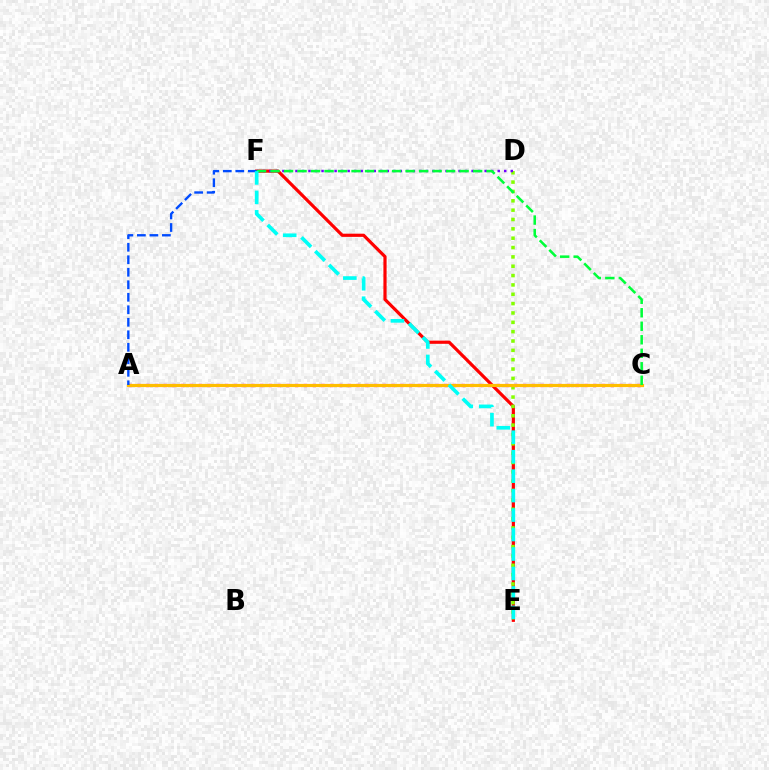{('E', 'F'): [{'color': '#ff0000', 'line_style': 'solid', 'thickness': 2.3}, {'color': '#00fff6', 'line_style': 'dashed', 'thickness': 2.64}], ('D', 'E'): [{'color': '#84ff00', 'line_style': 'dotted', 'thickness': 2.54}], ('D', 'F'): [{'color': '#7200ff', 'line_style': 'dotted', 'thickness': 1.77}], ('A', 'C'): [{'color': '#ff00cf', 'line_style': 'dotted', 'thickness': 2.38}, {'color': '#ffbd00', 'line_style': 'solid', 'thickness': 2.3}], ('A', 'F'): [{'color': '#004bff', 'line_style': 'dashed', 'thickness': 1.7}], ('C', 'F'): [{'color': '#00ff39', 'line_style': 'dashed', 'thickness': 1.83}]}